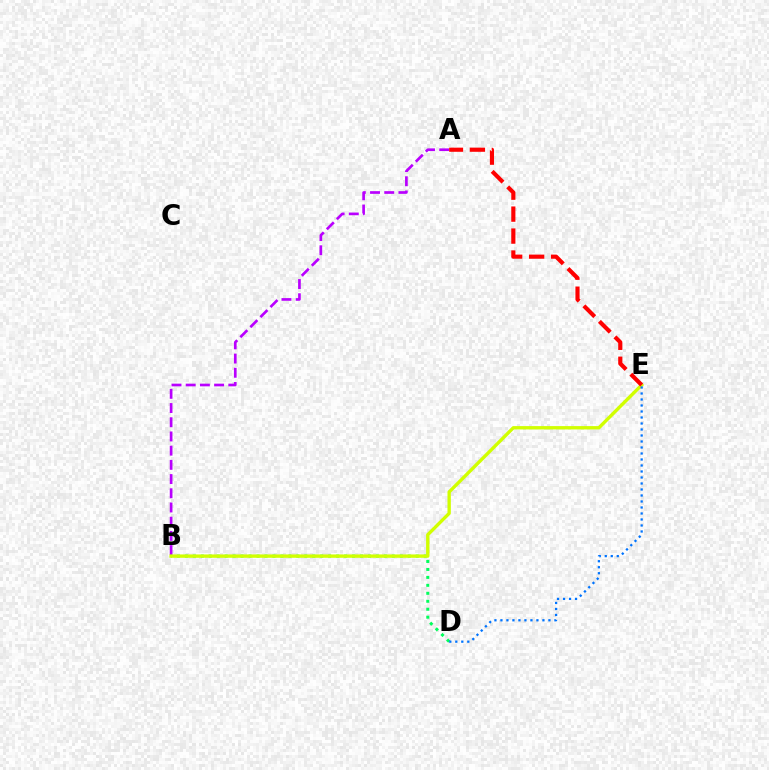{('A', 'B'): [{'color': '#b900ff', 'line_style': 'dashed', 'thickness': 1.93}], ('B', 'D'): [{'color': '#00ff5c', 'line_style': 'dotted', 'thickness': 2.16}], ('B', 'E'): [{'color': '#d1ff00', 'line_style': 'solid', 'thickness': 2.42}], ('D', 'E'): [{'color': '#0074ff', 'line_style': 'dotted', 'thickness': 1.63}], ('A', 'E'): [{'color': '#ff0000', 'line_style': 'dashed', 'thickness': 2.98}]}